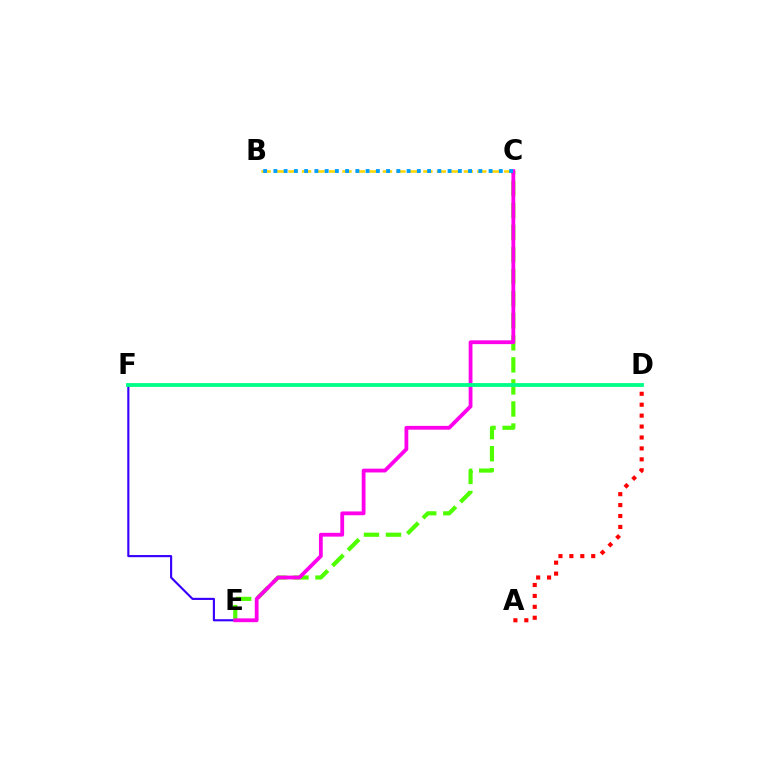{('E', 'F'): [{'color': '#3700ff', 'line_style': 'solid', 'thickness': 1.54}], ('A', 'D'): [{'color': '#ff0000', 'line_style': 'dotted', 'thickness': 2.97}], ('B', 'C'): [{'color': '#ffd500', 'line_style': 'dashed', 'thickness': 1.83}, {'color': '#009eff', 'line_style': 'dotted', 'thickness': 2.78}], ('C', 'E'): [{'color': '#4fff00', 'line_style': 'dashed', 'thickness': 3.0}, {'color': '#ff00ed', 'line_style': 'solid', 'thickness': 2.74}], ('D', 'F'): [{'color': '#00ff86', 'line_style': 'solid', 'thickness': 2.75}]}